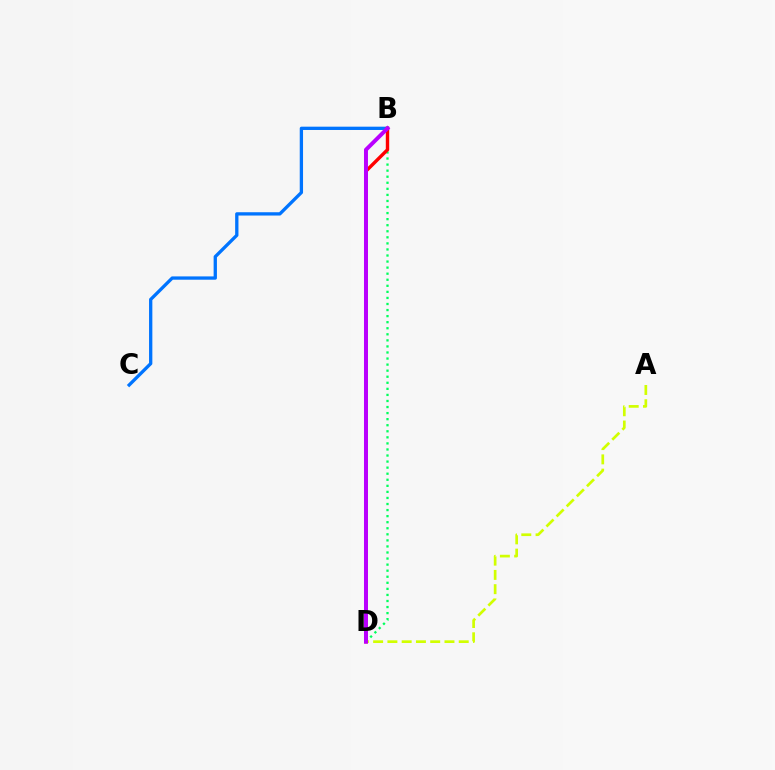{('B', 'C'): [{'color': '#0074ff', 'line_style': 'solid', 'thickness': 2.38}], ('B', 'D'): [{'color': '#00ff5c', 'line_style': 'dotted', 'thickness': 1.65}, {'color': '#ff0000', 'line_style': 'solid', 'thickness': 2.44}, {'color': '#b900ff', 'line_style': 'solid', 'thickness': 2.86}], ('A', 'D'): [{'color': '#d1ff00', 'line_style': 'dashed', 'thickness': 1.94}]}